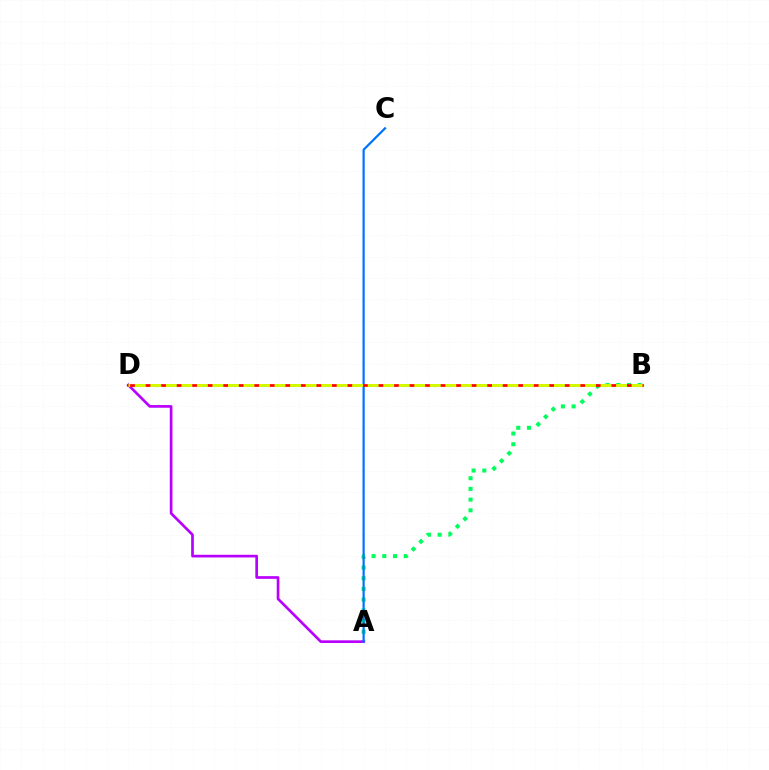{('A', 'B'): [{'color': '#00ff5c', 'line_style': 'dotted', 'thickness': 2.91}], ('A', 'D'): [{'color': '#b900ff', 'line_style': 'solid', 'thickness': 1.93}], ('A', 'C'): [{'color': '#0074ff', 'line_style': 'solid', 'thickness': 1.6}], ('B', 'D'): [{'color': '#ff0000', 'line_style': 'solid', 'thickness': 1.95}, {'color': '#d1ff00', 'line_style': 'dashed', 'thickness': 2.11}]}